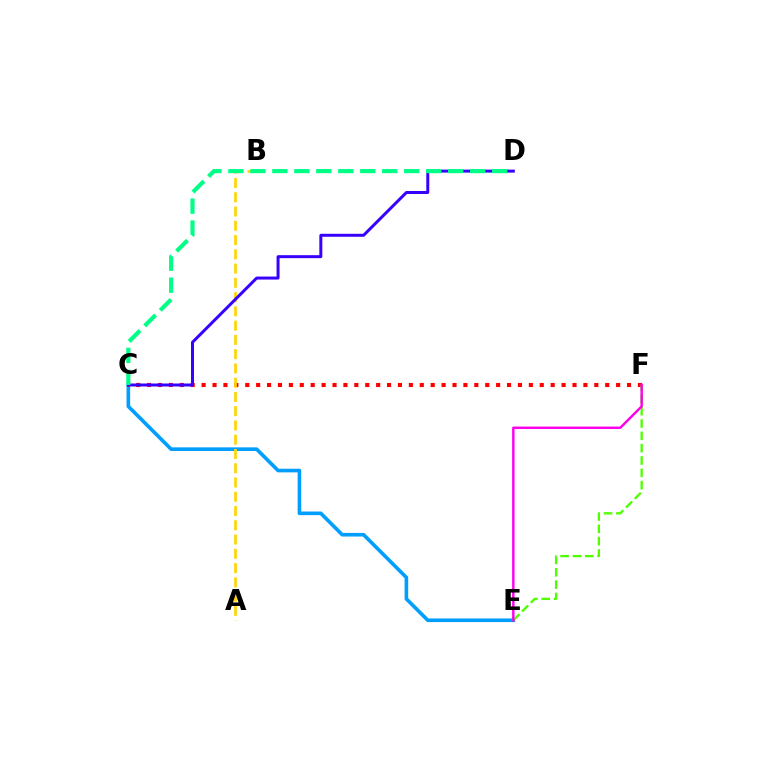{('C', 'E'): [{'color': '#009eff', 'line_style': 'solid', 'thickness': 2.61}], ('C', 'F'): [{'color': '#ff0000', 'line_style': 'dotted', 'thickness': 2.96}], ('A', 'B'): [{'color': '#ffd500', 'line_style': 'dashed', 'thickness': 1.94}], ('E', 'F'): [{'color': '#4fff00', 'line_style': 'dashed', 'thickness': 1.67}, {'color': '#ff00ed', 'line_style': 'solid', 'thickness': 1.75}], ('C', 'D'): [{'color': '#3700ff', 'line_style': 'solid', 'thickness': 2.15}, {'color': '#00ff86', 'line_style': 'dashed', 'thickness': 2.99}]}